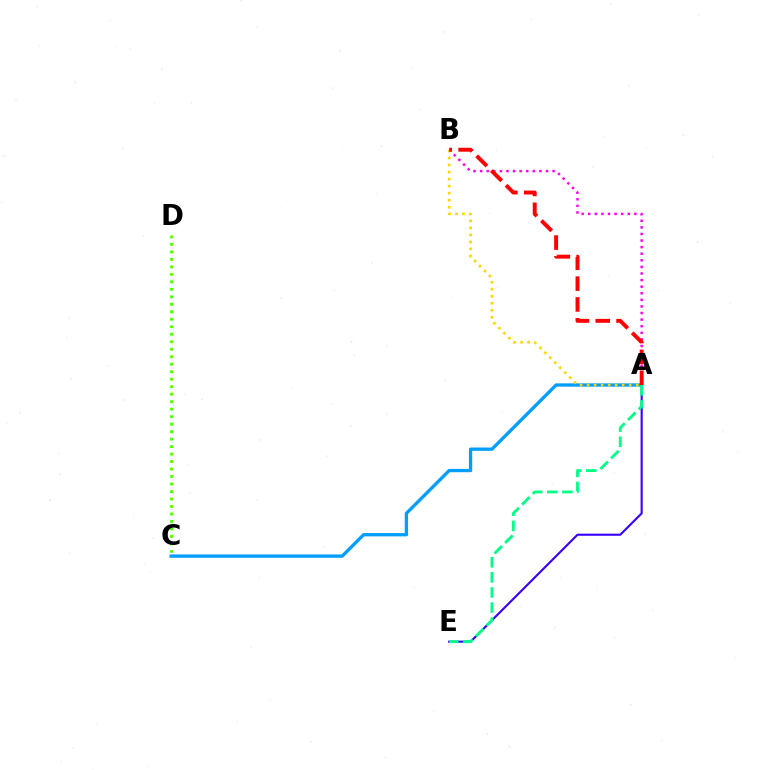{('A', 'E'): [{'color': '#3700ff', 'line_style': 'solid', 'thickness': 1.52}, {'color': '#00ff86', 'line_style': 'dashed', 'thickness': 2.05}], ('A', 'C'): [{'color': '#009eff', 'line_style': 'solid', 'thickness': 2.38}], ('C', 'D'): [{'color': '#4fff00', 'line_style': 'dotted', 'thickness': 2.03}], ('A', 'B'): [{'color': '#ff00ed', 'line_style': 'dotted', 'thickness': 1.79}, {'color': '#ffd500', 'line_style': 'dotted', 'thickness': 1.91}, {'color': '#ff0000', 'line_style': 'dashed', 'thickness': 2.83}]}